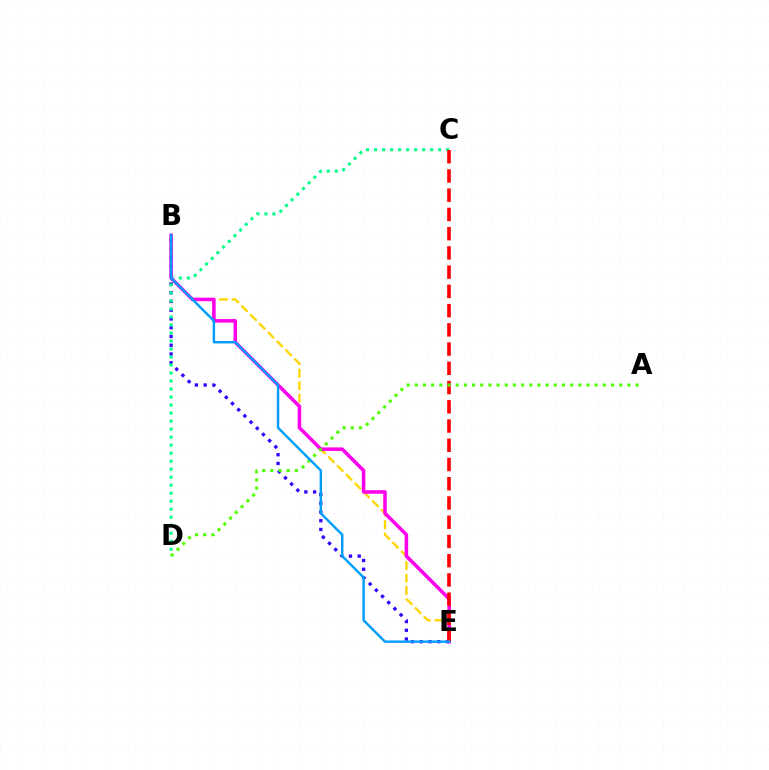{('B', 'E'): [{'color': '#3700ff', 'line_style': 'dotted', 'thickness': 2.38}, {'color': '#ffd500', 'line_style': 'dashed', 'thickness': 1.69}, {'color': '#ff00ed', 'line_style': 'solid', 'thickness': 2.55}, {'color': '#009eff', 'line_style': 'solid', 'thickness': 1.76}], ('C', 'D'): [{'color': '#00ff86', 'line_style': 'dotted', 'thickness': 2.18}], ('C', 'E'): [{'color': '#ff0000', 'line_style': 'dashed', 'thickness': 2.61}], ('A', 'D'): [{'color': '#4fff00', 'line_style': 'dotted', 'thickness': 2.22}]}